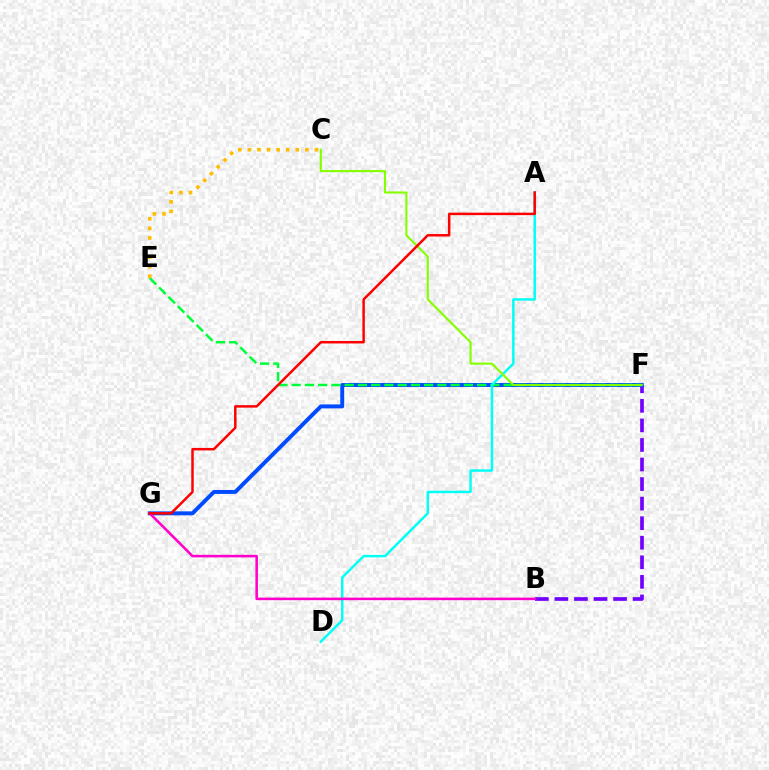{('B', 'F'): [{'color': '#7200ff', 'line_style': 'dashed', 'thickness': 2.66}], ('F', 'G'): [{'color': '#004bff', 'line_style': 'solid', 'thickness': 2.84}], ('E', 'F'): [{'color': '#00ff39', 'line_style': 'dashed', 'thickness': 1.8}], ('C', 'E'): [{'color': '#ffbd00', 'line_style': 'dotted', 'thickness': 2.6}], ('A', 'D'): [{'color': '#00fff6', 'line_style': 'solid', 'thickness': 1.77}], ('B', 'G'): [{'color': '#ff00cf', 'line_style': 'solid', 'thickness': 1.84}], ('C', 'F'): [{'color': '#84ff00', 'line_style': 'solid', 'thickness': 1.52}], ('A', 'G'): [{'color': '#ff0000', 'line_style': 'solid', 'thickness': 1.78}]}